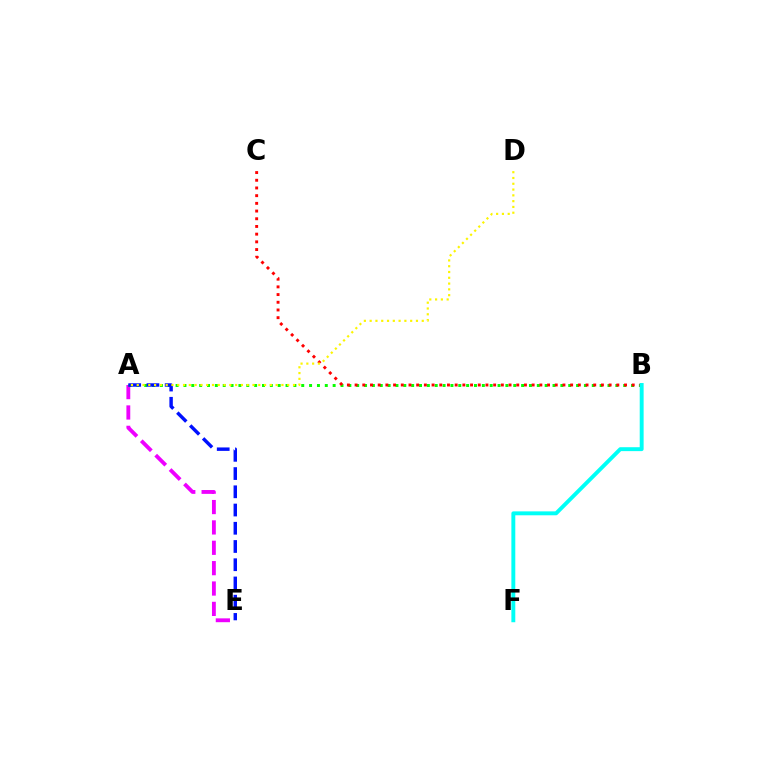{('A', 'E'): [{'color': '#ee00ff', 'line_style': 'dashed', 'thickness': 2.77}, {'color': '#0010ff', 'line_style': 'dashed', 'thickness': 2.48}], ('A', 'B'): [{'color': '#08ff00', 'line_style': 'dotted', 'thickness': 2.13}], ('B', 'C'): [{'color': '#ff0000', 'line_style': 'dotted', 'thickness': 2.09}], ('A', 'D'): [{'color': '#fcf500', 'line_style': 'dotted', 'thickness': 1.57}], ('B', 'F'): [{'color': '#00fff6', 'line_style': 'solid', 'thickness': 2.82}]}